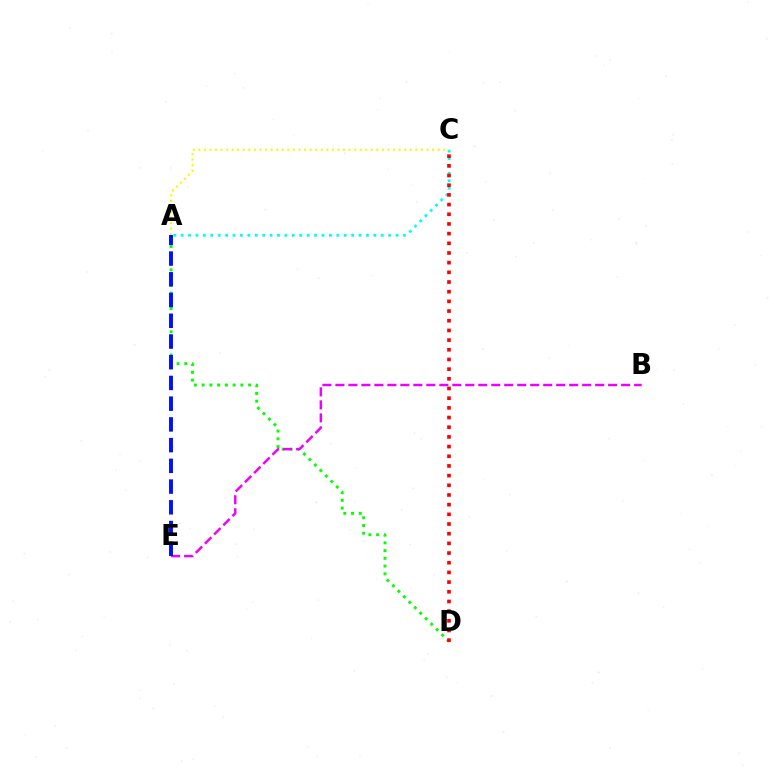{('A', 'D'): [{'color': '#08ff00', 'line_style': 'dotted', 'thickness': 2.1}], ('B', 'E'): [{'color': '#ee00ff', 'line_style': 'dashed', 'thickness': 1.76}], ('A', 'C'): [{'color': '#00fff6', 'line_style': 'dotted', 'thickness': 2.01}, {'color': '#fcf500', 'line_style': 'dotted', 'thickness': 1.51}], ('C', 'D'): [{'color': '#ff0000', 'line_style': 'dotted', 'thickness': 2.63}], ('A', 'E'): [{'color': '#0010ff', 'line_style': 'dashed', 'thickness': 2.82}]}